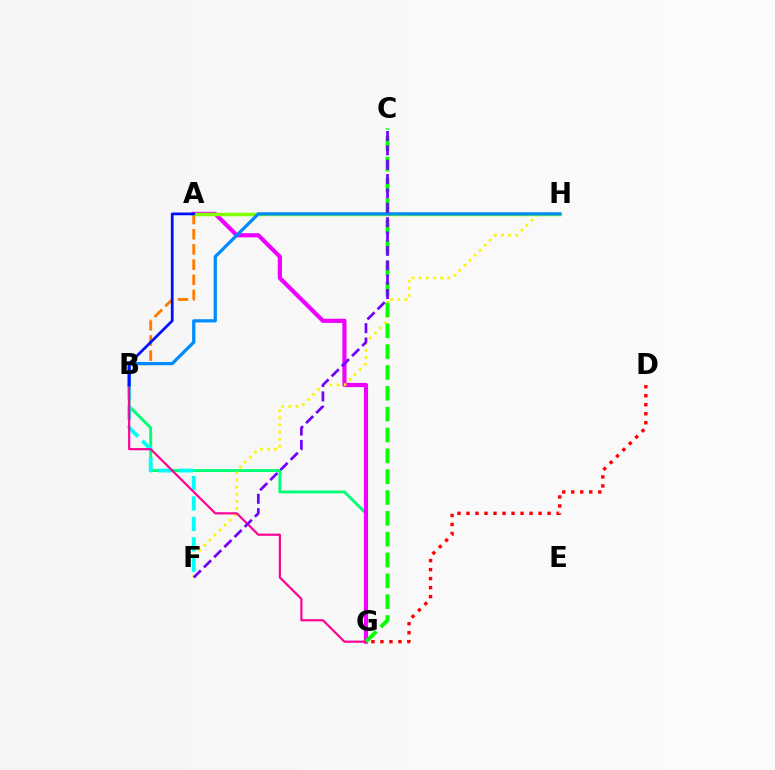{('B', 'G'): [{'color': '#00ff74', 'line_style': 'solid', 'thickness': 2.08}, {'color': '#ff0094', 'line_style': 'solid', 'thickness': 1.57}], ('A', 'G'): [{'color': '#ee00ff', 'line_style': 'solid', 'thickness': 3.0}], ('A', 'B'): [{'color': '#ff7c00', 'line_style': 'dashed', 'thickness': 2.06}, {'color': '#0010ff', 'line_style': 'solid', 'thickness': 1.97}], ('A', 'H'): [{'color': '#84ff00', 'line_style': 'solid', 'thickness': 2.5}], ('F', 'H'): [{'color': '#fcf500', 'line_style': 'dotted', 'thickness': 1.94}], ('B', 'F'): [{'color': '#00fff6', 'line_style': 'dashed', 'thickness': 2.77}], ('D', 'G'): [{'color': '#ff0000', 'line_style': 'dotted', 'thickness': 2.45}], ('C', 'G'): [{'color': '#08ff00', 'line_style': 'dashed', 'thickness': 2.83}], ('B', 'H'): [{'color': '#008cff', 'line_style': 'solid', 'thickness': 2.34}], ('C', 'F'): [{'color': '#7200ff', 'line_style': 'dashed', 'thickness': 1.95}]}